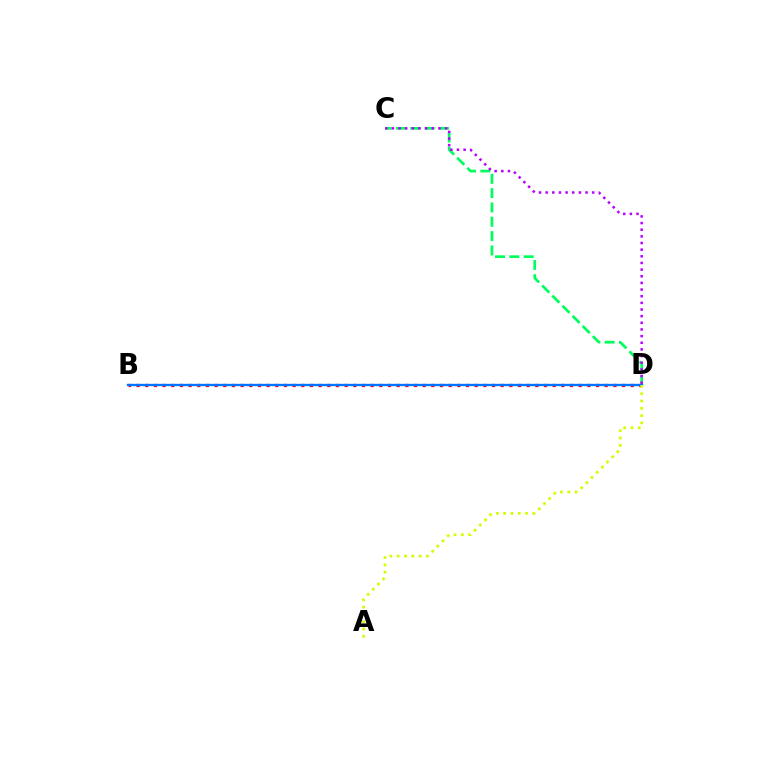{('B', 'D'): [{'color': '#ff0000', 'line_style': 'dotted', 'thickness': 2.36}, {'color': '#0074ff', 'line_style': 'solid', 'thickness': 1.69}], ('C', 'D'): [{'color': '#00ff5c', 'line_style': 'dashed', 'thickness': 1.95}, {'color': '#b900ff', 'line_style': 'dotted', 'thickness': 1.81}], ('A', 'D'): [{'color': '#d1ff00', 'line_style': 'dotted', 'thickness': 1.98}]}